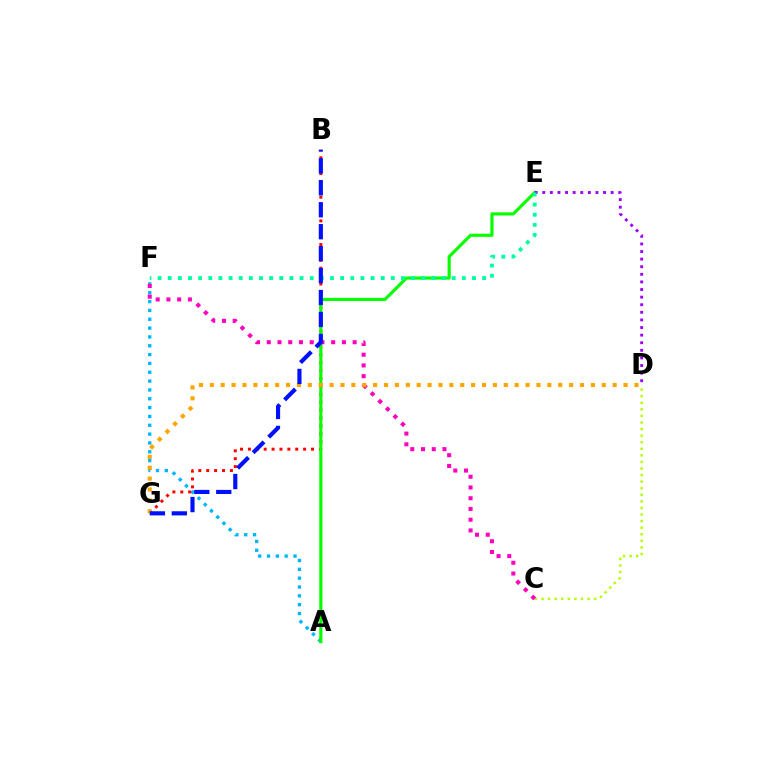{('C', 'D'): [{'color': '#b3ff00', 'line_style': 'dotted', 'thickness': 1.79}], ('A', 'F'): [{'color': '#00b5ff', 'line_style': 'dotted', 'thickness': 2.4}], ('B', 'G'): [{'color': '#ff0000', 'line_style': 'dotted', 'thickness': 2.14}, {'color': '#0010ff', 'line_style': 'dashed', 'thickness': 2.98}], ('A', 'E'): [{'color': '#08ff00', 'line_style': 'solid', 'thickness': 2.27}], ('C', 'F'): [{'color': '#ff00bd', 'line_style': 'dotted', 'thickness': 2.92}], ('D', 'E'): [{'color': '#9b00ff', 'line_style': 'dotted', 'thickness': 2.06}], ('E', 'F'): [{'color': '#00ff9d', 'line_style': 'dotted', 'thickness': 2.76}], ('D', 'G'): [{'color': '#ffa500', 'line_style': 'dotted', 'thickness': 2.96}]}